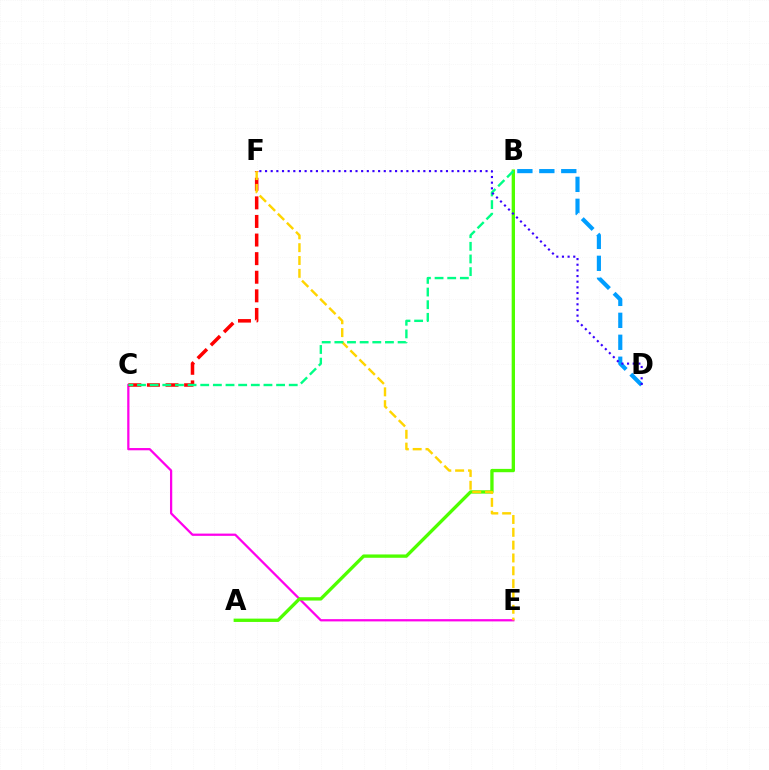{('C', 'E'): [{'color': '#ff00ed', 'line_style': 'solid', 'thickness': 1.62}], ('C', 'F'): [{'color': '#ff0000', 'line_style': 'dashed', 'thickness': 2.53}], ('A', 'B'): [{'color': '#4fff00', 'line_style': 'solid', 'thickness': 2.4}], ('E', 'F'): [{'color': '#ffd500', 'line_style': 'dashed', 'thickness': 1.74}], ('B', 'D'): [{'color': '#009eff', 'line_style': 'dashed', 'thickness': 2.98}], ('B', 'C'): [{'color': '#00ff86', 'line_style': 'dashed', 'thickness': 1.72}], ('D', 'F'): [{'color': '#3700ff', 'line_style': 'dotted', 'thickness': 1.54}]}